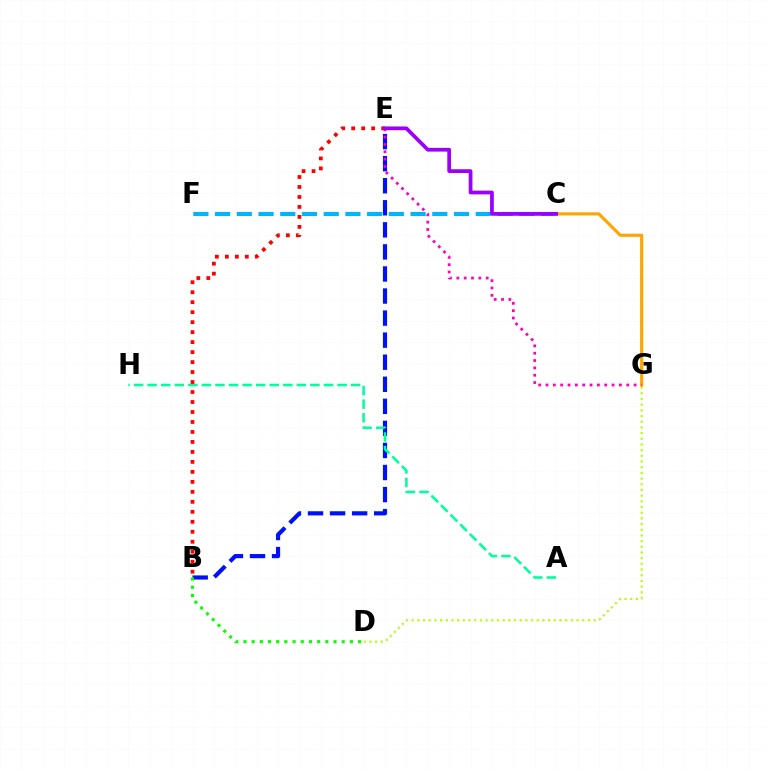{('C', 'F'): [{'color': '#00b5ff', 'line_style': 'dashed', 'thickness': 2.95}], ('C', 'G'): [{'color': '#ffa500', 'line_style': 'solid', 'thickness': 2.26}], ('B', 'E'): [{'color': '#0010ff', 'line_style': 'dashed', 'thickness': 3.0}, {'color': '#ff0000', 'line_style': 'dotted', 'thickness': 2.71}], ('A', 'H'): [{'color': '#00ff9d', 'line_style': 'dashed', 'thickness': 1.84}], ('B', 'D'): [{'color': '#08ff00', 'line_style': 'dotted', 'thickness': 2.22}], ('D', 'G'): [{'color': '#b3ff00', 'line_style': 'dotted', 'thickness': 1.54}], ('E', 'G'): [{'color': '#ff00bd', 'line_style': 'dotted', 'thickness': 2.0}], ('C', 'E'): [{'color': '#9b00ff', 'line_style': 'solid', 'thickness': 2.7}]}